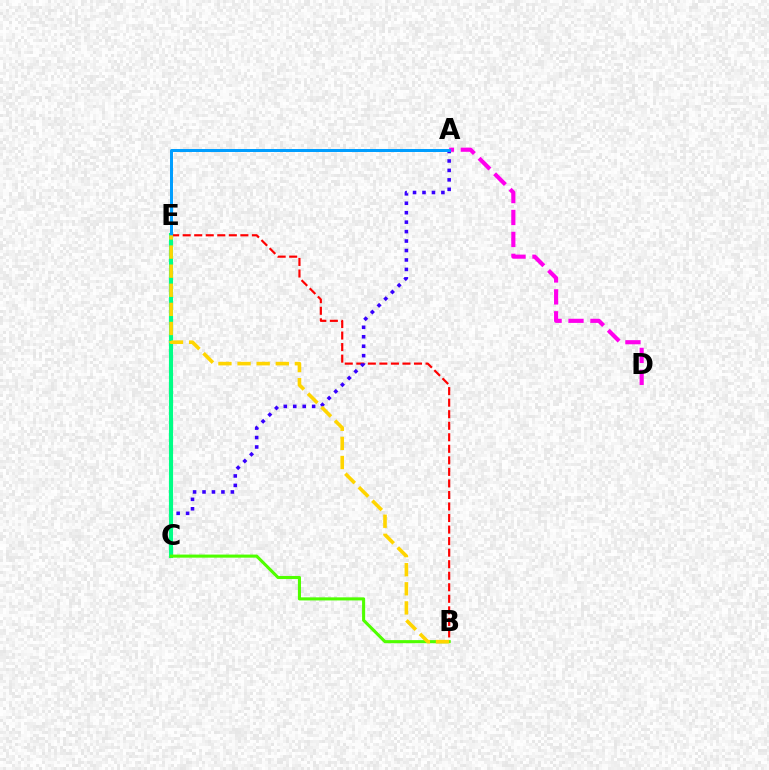{('B', 'E'): [{'color': '#ff0000', 'line_style': 'dashed', 'thickness': 1.57}, {'color': '#ffd500', 'line_style': 'dashed', 'thickness': 2.6}], ('A', 'C'): [{'color': '#3700ff', 'line_style': 'dotted', 'thickness': 2.57}], ('A', 'D'): [{'color': '#ff00ed', 'line_style': 'dashed', 'thickness': 2.98}], ('C', 'E'): [{'color': '#00ff86', 'line_style': 'solid', 'thickness': 2.96}], ('B', 'C'): [{'color': '#4fff00', 'line_style': 'solid', 'thickness': 2.22}], ('A', 'E'): [{'color': '#009eff', 'line_style': 'solid', 'thickness': 2.16}]}